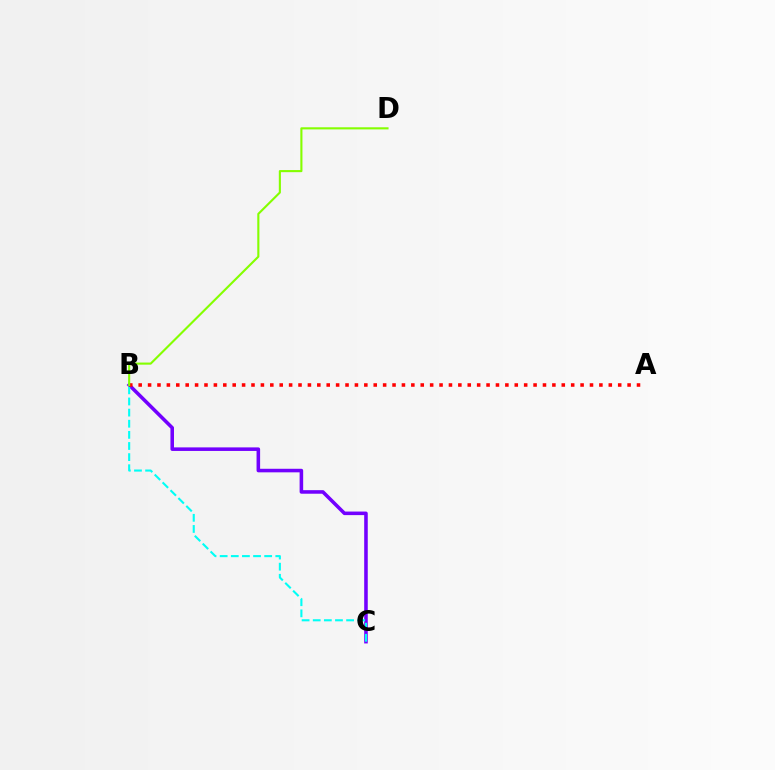{('B', 'C'): [{'color': '#7200ff', 'line_style': 'solid', 'thickness': 2.56}, {'color': '#00fff6', 'line_style': 'dashed', 'thickness': 1.51}], ('A', 'B'): [{'color': '#ff0000', 'line_style': 'dotted', 'thickness': 2.55}], ('B', 'D'): [{'color': '#84ff00', 'line_style': 'solid', 'thickness': 1.52}]}